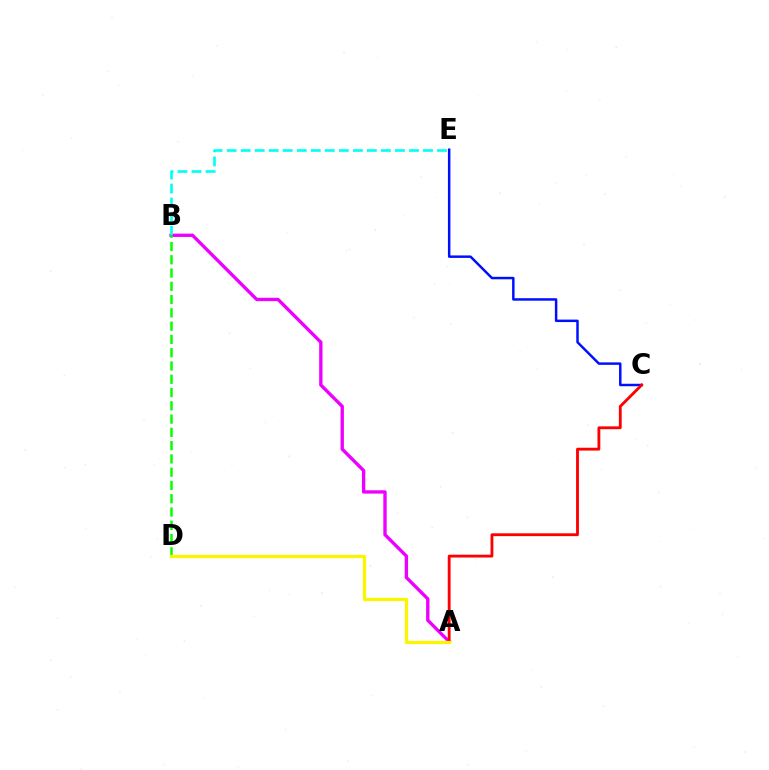{('A', 'B'): [{'color': '#ee00ff', 'line_style': 'solid', 'thickness': 2.41}], ('B', 'E'): [{'color': '#00fff6', 'line_style': 'dashed', 'thickness': 1.91}], ('B', 'D'): [{'color': '#08ff00', 'line_style': 'dashed', 'thickness': 1.8}], ('C', 'E'): [{'color': '#0010ff', 'line_style': 'solid', 'thickness': 1.78}], ('A', 'C'): [{'color': '#ff0000', 'line_style': 'solid', 'thickness': 2.04}], ('A', 'D'): [{'color': '#fcf500', 'line_style': 'solid', 'thickness': 2.36}]}